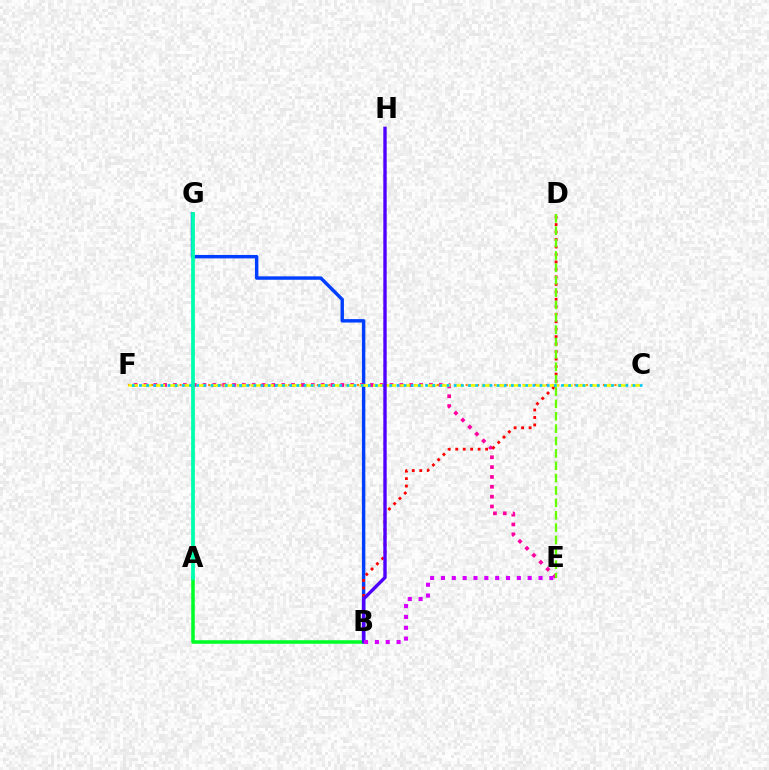{('B', 'G'): [{'color': '#003fff', 'line_style': 'solid', 'thickness': 2.47}], ('E', 'F'): [{'color': '#ff00a0', 'line_style': 'dotted', 'thickness': 2.67}], ('C', 'F'): [{'color': '#ff8800', 'line_style': 'dotted', 'thickness': 1.55}, {'color': '#eeff00', 'line_style': 'dashed', 'thickness': 1.85}, {'color': '#00c7ff', 'line_style': 'dotted', 'thickness': 1.94}], ('A', 'B'): [{'color': '#00ff27', 'line_style': 'solid', 'thickness': 2.55}], ('B', 'D'): [{'color': '#ff0000', 'line_style': 'dotted', 'thickness': 2.03}], ('A', 'G'): [{'color': '#00ffaf', 'line_style': 'solid', 'thickness': 2.7}], ('B', 'H'): [{'color': '#4f00ff', 'line_style': 'solid', 'thickness': 2.43}], ('D', 'E'): [{'color': '#66ff00', 'line_style': 'dashed', 'thickness': 1.68}], ('B', 'E'): [{'color': '#d600ff', 'line_style': 'dotted', 'thickness': 2.95}]}